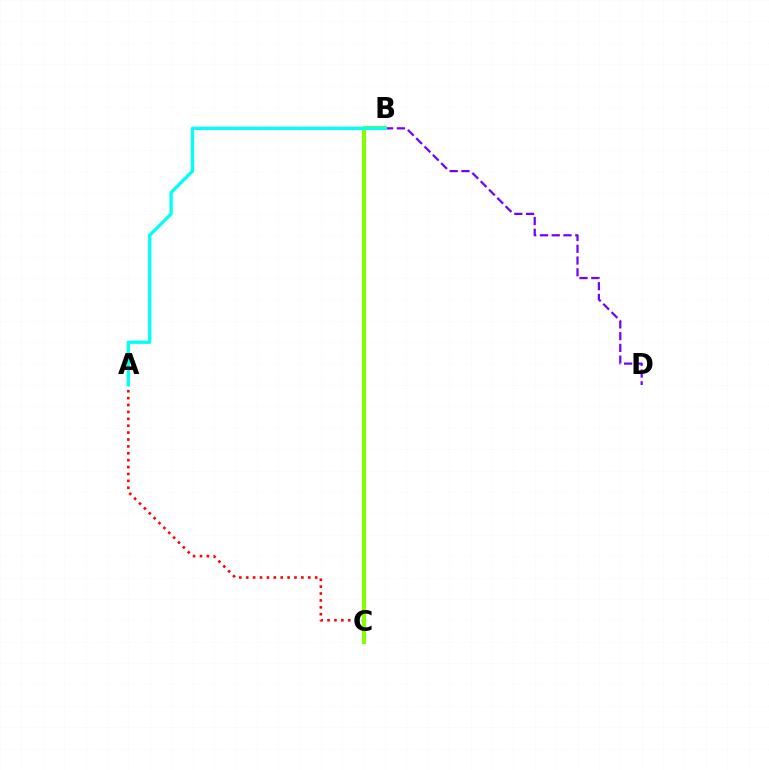{('B', 'D'): [{'color': '#7200ff', 'line_style': 'dashed', 'thickness': 1.6}], ('A', 'C'): [{'color': '#ff0000', 'line_style': 'dotted', 'thickness': 1.87}], ('B', 'C'): [{'color': '#84ff00', 'line_style': 'solid', 'thickness': 2.93}], ('A', 'B'): [{'color': '#00fff6', 'line_style': 'solid', 'thickness': 2.38}]}